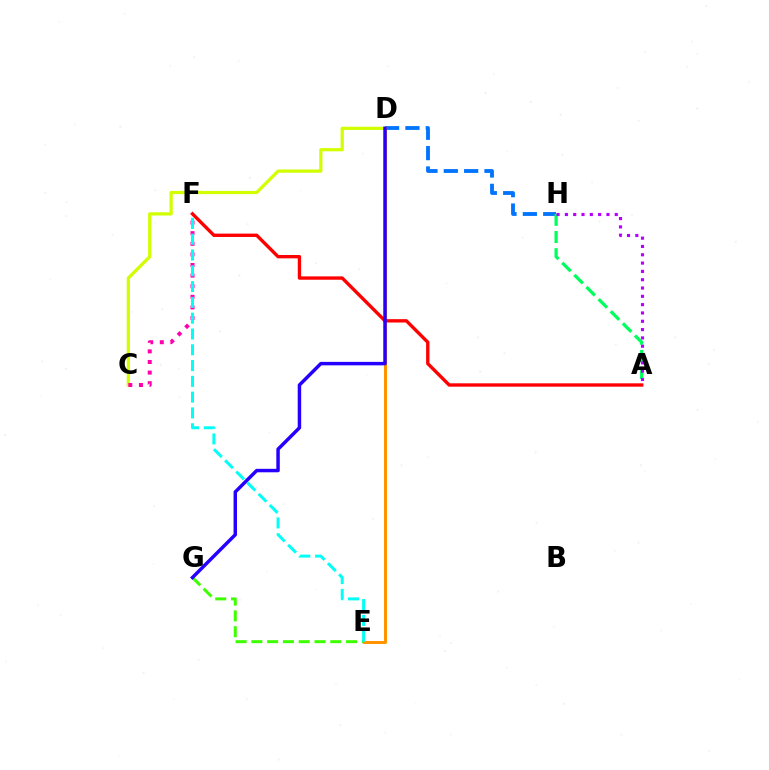{('E', 'G'): [{'color': '#3dff00', 'line_style': 'dashed', 'thickness': 2.14}], ('D', 'H'): [{'color': '#0074ff', 'line_style': 'dashed', 'thickness': 2.76}], ('C', 'D'): [{'color': '#d1ff00', 'line_style': 'solid', 'thickness': 2.32}], ('A', 'H'): [{'color': '#00ff5c', 'line_style': 'dashed', 'thickness': 2.33}, {'color': '#b900ff', 'line_style': 'dotted', 'thickness': 2.26}], ('D', 'E'): [{'color': '#ff9400', 'line_style': 'solid', 'thickness': 2.15}], ('A', 'F'): [{'color': '#ff0000', 'line_style': 'solid', 'thickness': 2.42}], ('C', 'F'): [{'color': '#ff00ac', 'line_style': 'dotted', 'thickness': 2.88}], ('E', 'F'): [{'color': '#00fff6', 'line_style': 'dashed', 'thickness': 2.15}], ('D', 'G'): [{'color': '#2500ff', 'line_style': 'solid', 'thickness': 2.49}]}